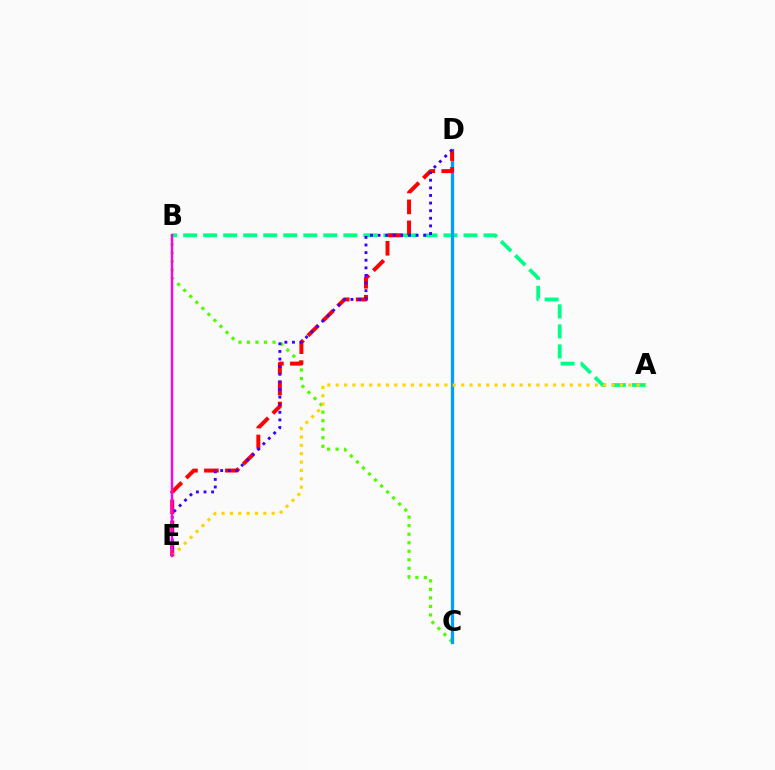{('B', 'C'): [{'color': '#4fff00', 'line_style': 'dotted', 'thickness': 2.32}], ('A', 'B'): [{'color': '#00ff86', 'line_style': 'dashed', 'thickness': 2.72}], ('C', 'D'): [{'color': '#009eff', 'line_style': 'solid', 'thickness': 2.35}], ('D', 'E'): [{'color': '#ff0000', 'line_style': 'dashed', 'thickness': 2.85}, {'color': '#3700ff', 'line_style': 'dotted', 'thickness': 2.07}], ('A', 'E'): [{'color': '#ffd500', 'line_style': 'dotted', 'thickness': 2.27}], ('B', 'E'): [{'color': '#ff00ed', 'line_style': 'solid', 'thickness': 1.73}]}